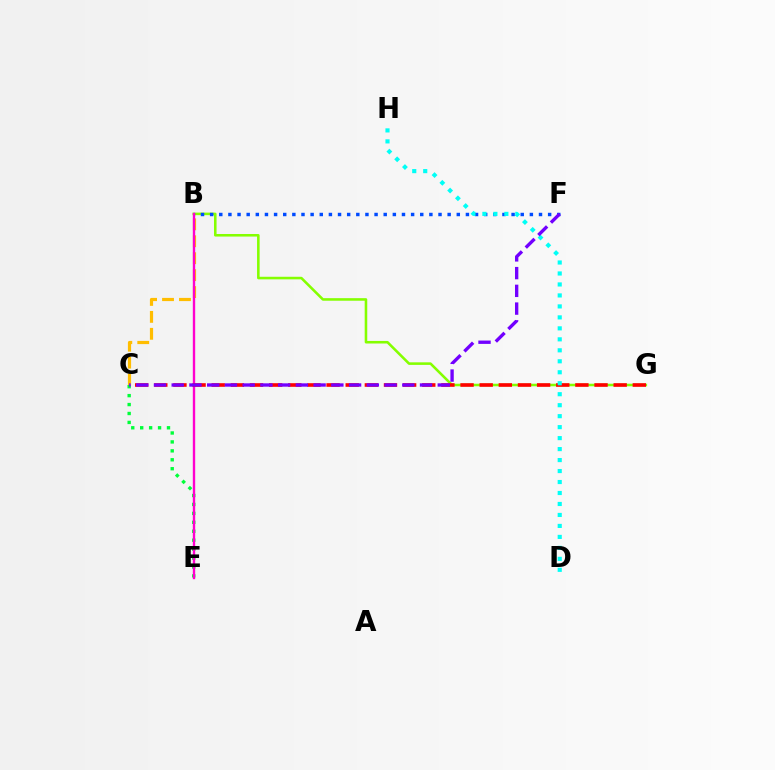{('B', 'G'): [{'color': '#84ff00', 'line_style': 'solid', 'thickness': 1.85}], ('B', 'C'): [{'color': '#ffbd00', 'line_style': 'dashed', 'thickness': 2.3}], ('C', 'E'): [{'color': '#00ff39', 'line_style': 'dotted', 'thickness': 2.43}], ('B', 'F'): [{'color': '#004bff', 'line_style': 'dotted', 'thickness': 2.48}], ('B', 'E'): [{'color': '#ff00cf', 'line_style': 'solid', 'thickness': 1.71}], ('C', 'G'): [{'color': '#ff0000', 'line_style': 'dashed', 'thickness': 2.6}], ('D', 'H'): [{'color': '#00fff6', 'line_style': 'dotted', 'thickness': 2.98}], ('C', 'F'): [{'color': '#7200ff', 'line_style': 'dashed', 'thickness': 2.41}]}